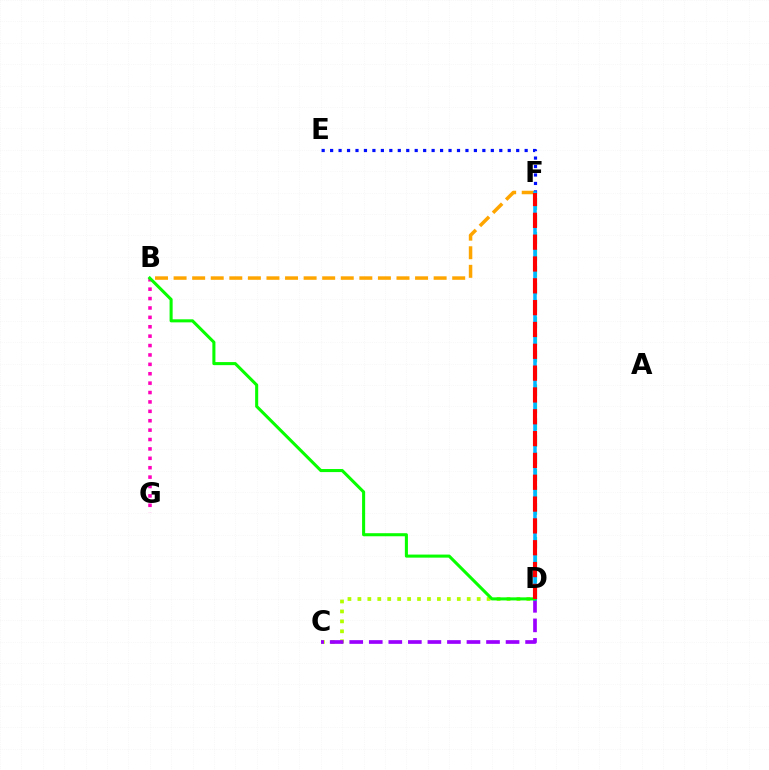{('B', 'F'): [{'color': '#ffa500', 'line_style': 'dashed', 'thickness': 2.52}], ('E', 'F'): [{'color': '#0010ff', 'line_style': 'dotted', 'thickness': 2.3}], ('C', 'D'): [{'color': '#b3ff00', 'line_style': 'dotted', 'thickness': 2.7}, {'color': '#9b00ff', 'line_style': 'dashed', 'thickness': 2.65}], ('B', 'G'): [{'color': '#ff00bd', 'line_style': 'dotted', 'thickness': 2.55}], ('D', 'F'): [{'color': '#00ff9d', 'line_style': 'dashed', 'thickness': 2.3}, {'color': '#00b5ff', 'line_style': 'solid', 'thickness': 2.55}, {'color': '#ff0000', 'line_style': 'dashed', 'thickness': 2.97}], ('B', 'D'): [{'color': '#08ff00', 'line_style': 'solid', 'thickness': 2.2}]}